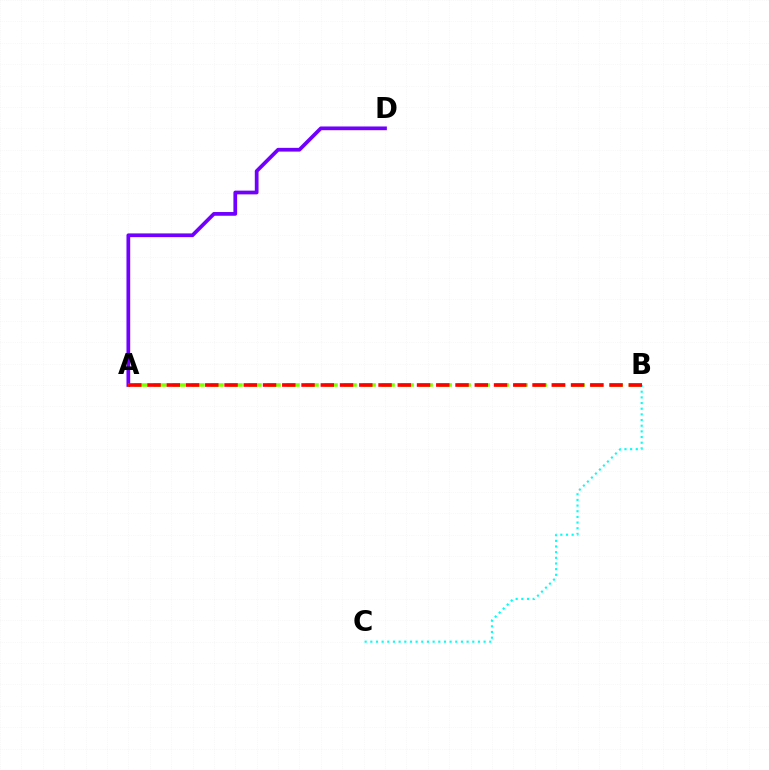{('A', 'D'): [{'color': '#7200ff', 'line_style': 'solid', 'thickness': 2.69}], ('A', 'B'): [{'color': '#84ff00', 'line_style': 'dashed', 'thickness': 2.58}, {'color': '#ff0000', 'line_style': 'dashed', 'thickness': 2.62}], ('B', 'C'): [{'color': '#00fff6', 'line_style': 'dotted', 'thickness': 1.54}]}